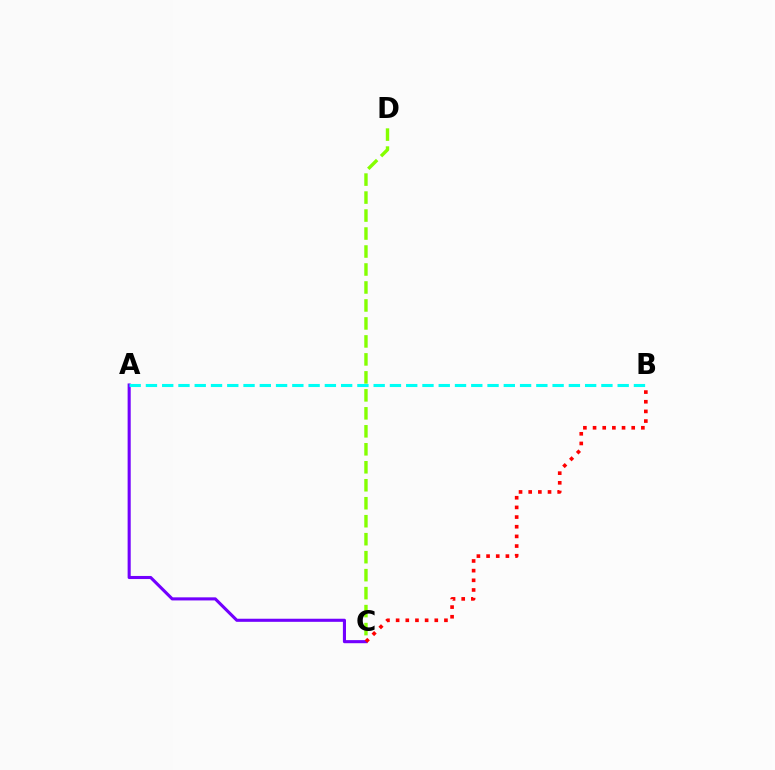{('C', 'D'): [{'color': '#84ff00', 'line_style': 'dashed', 'thickness': 2.44}], ('A', 'C'): [{'color': '#7200ff', 'line_style': 'solid', 'thickness': 2.22}], ('A', 'B'): [{'color': '#00fff6', 'line_style': 'dashed', 'thickness': 2.21}], ('B', 'C'): [{'color': '#ff0000', 'line_style': 'dotted', 'thickness': 2.63}]}